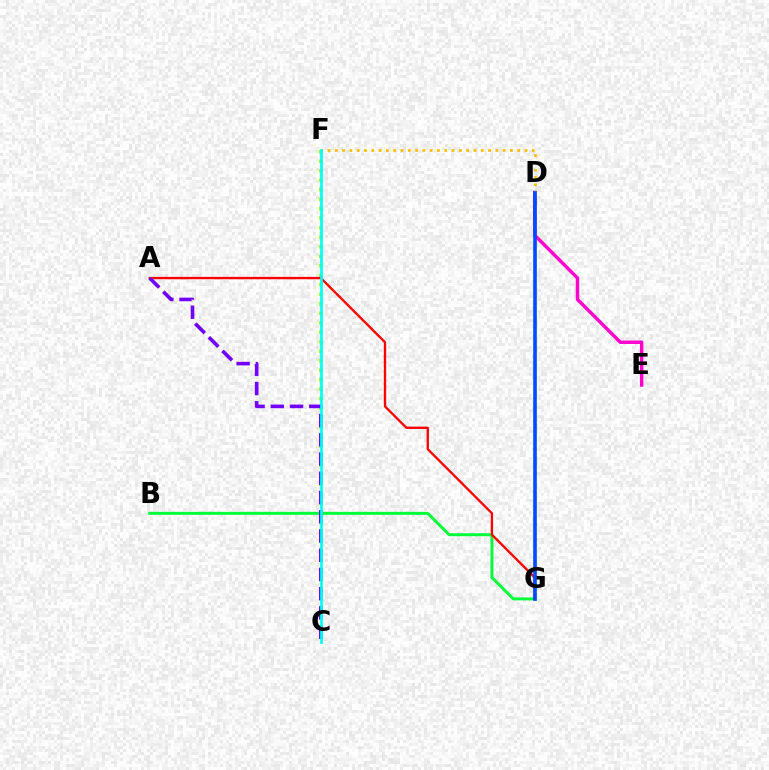{('C', 'F'): [{'color': '#84ff00', 'line_style': 'dotted', 'thickness': 2.58}, {'color': '#00fff6', 'line_style': 'solid', 'thickness': 1.91}], ('D', 'E'): [{'color': '#ff00cf', 'line_style': 'solid', 'thickness': 2.47}], ('B', 'G'): [{'color': '#00ff39', 'line_style': 'solid', 'thickness': 2.12}], ('A', 'G'): [{'color': '#ff0000', 'line_style': 'solid', 'thickness': 1.68}], ('D', 'F'): [{'color': '#ffbd00', 'line_style': 'dotted', 'thickness': 1.98}], ('D', 'G'): [{'color': '#004bff', 'line_style': 'solid', 'thickness': 2.62}], ('A', 'C'): [{'color': '#7200ff', 'line_style': 'dashed', 'thickness': 2.61}]}